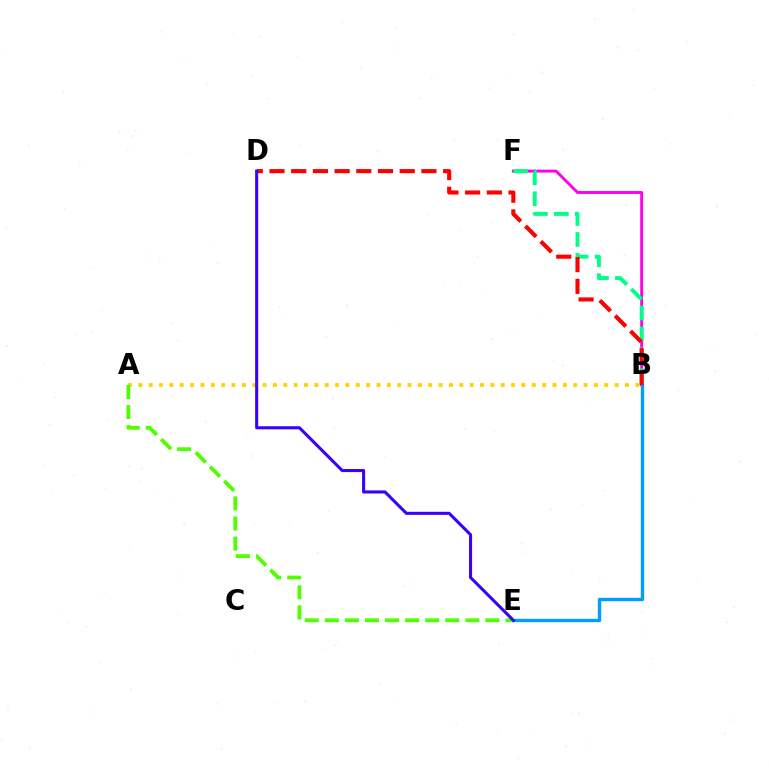{('B', 'F'): [{'color': '#ff00ed', 'line_style': 'solid', 'thickness': 2.1}, {'color': '#00ff86', 'line_style': 'dashed', 'thickness': 2.83}], ('B', 'E'): [{'color': '#009eff', 'line_style': 'solid', 'thickness': 2.42}], ('A', 'B'): [{'color': '#ffd500', 'line_style': 'dotted', 'thickness': 2.81}], ('B', 'D'): [{'color': '#ff0000', 'line_style': 'dashed', 'thickness': 2.95}], ('A', 'E'): [{'color': '#4fff00', 'line_style': 'dashed', 'thickness': 2.73}], ('D', 'E'): [{'color': '#3700ff', 'line_style': 'solid', 'thickness': 2.21}]}